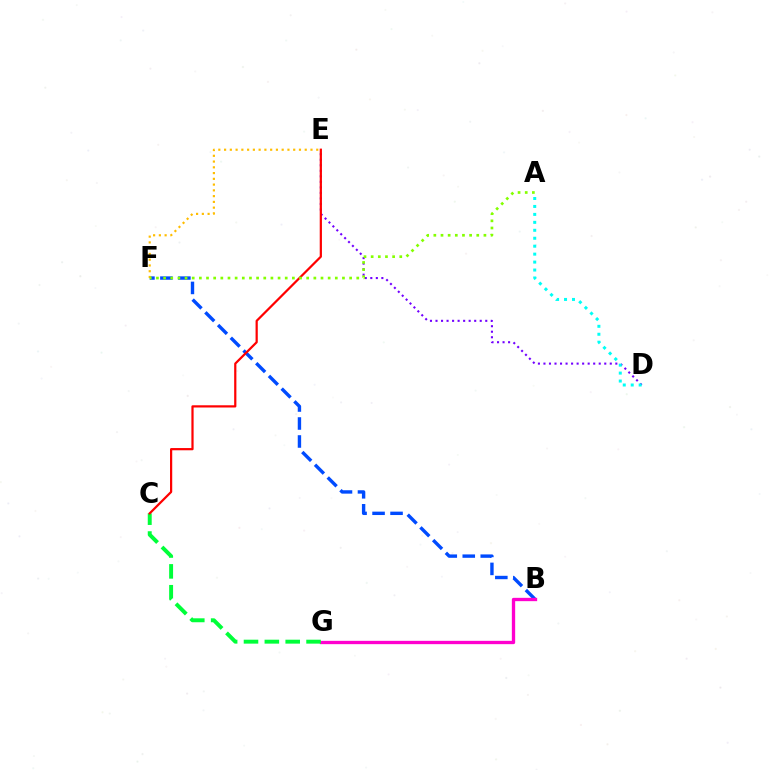{('B', 'F'): [{'color': '#004bff', 'line_style': 'dashed', 'thickness': 2.44}], ('B', 'G'): [{'color': '#ff00cf', 'line_style': 'solid', 'thickness': 2.39}], ('D', 'E'): [{'color': '#7200ff', 'line_style': 'dotted', 'thickness': 1.5}], ('C', 'G'): [{'color': '#00ff39', 'line_style': 'dashed', 'thickness': 2.83}], ('C', 'E'): [{'color': '#ff0000', 'line_style': 'solid', 'thickness': 1.6}], ('E', 'F'): [{'color': '#ffbd00', 'line_style': 'dotted', 'thickness': 1.56}], ('A', 'F'): [{'color': '#84ff00', 'line_style': 'dotted', 'thickness': 1.94}], ('A', 'D'): [{'color': '#00fff6', 'line_style': 'dotted', 'thickness': 2.16}]}